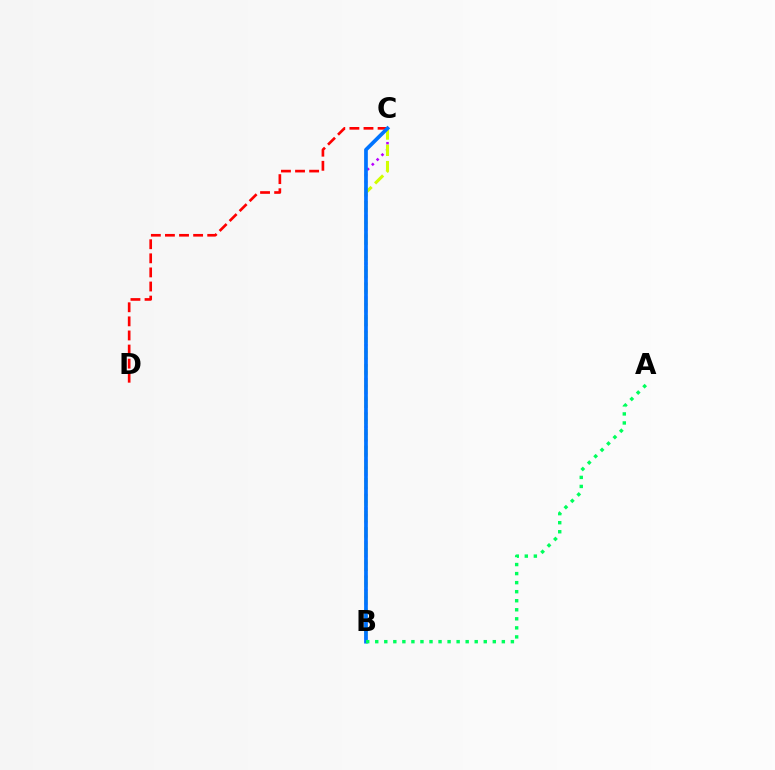{('B', 'C'): [{'color': '#b900ff', 'line_style': 'dotted', 'thickness': 1.85}, {'color': '#d1ff00', 'line_style': 'dashed', 'thickness': 2.21}, {'color': '#0074ff', 'line_style': 'solid', 'thickness': 2.67}], ('C', 'D'): [{'color': '#ff0000', 'line_style': 'dashed', 'thickness': 1.91}], ('A', 'B'): [{'color': '#00ff5c', 'line_style': 'dotted', 'thickness': 2.46}]}